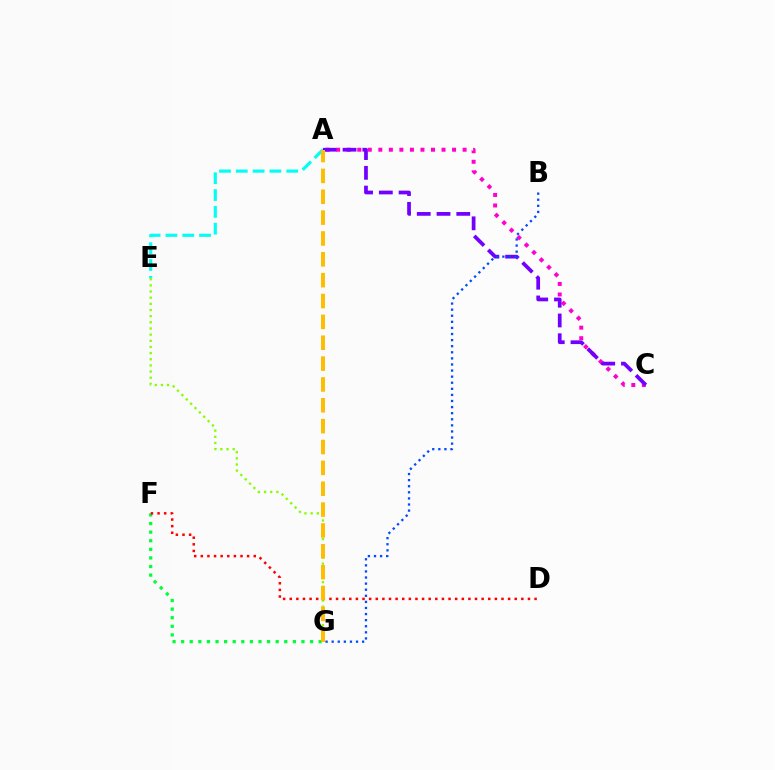{('A', 'E'): [{'color': '#00fff6', 'line_style': 'dashed', 'thickness': 2.28}], ('E', 'G'): [{'color': '#84ff00', 'line_style': 'dotted', 'thickness': 1.67}], ('A', 'C'): [{'color': '#ff00cf', 'line_style': 'dotted', 'thickness': 2.86}, {'color': '#7200ff', 'line_style': 'dashed', 'thickness': 2.69}], ('F', 'G'): [{'color': '#00ff39', 'line_style': 'dotted', 'thickness': 2.33}], ('B', 'G'): [{'color': '#004bff', 'line_style': 'dotted', 'thickness': 1.65}], ('D', 'F'): [{'color': '#ff0000', 'line_style': 'dotted', 'thickness': 1.8}], ('A', 'G'): [{'color': '#ffbd00', 'line_style': 'dashed', 'thickness': 2.83}]}